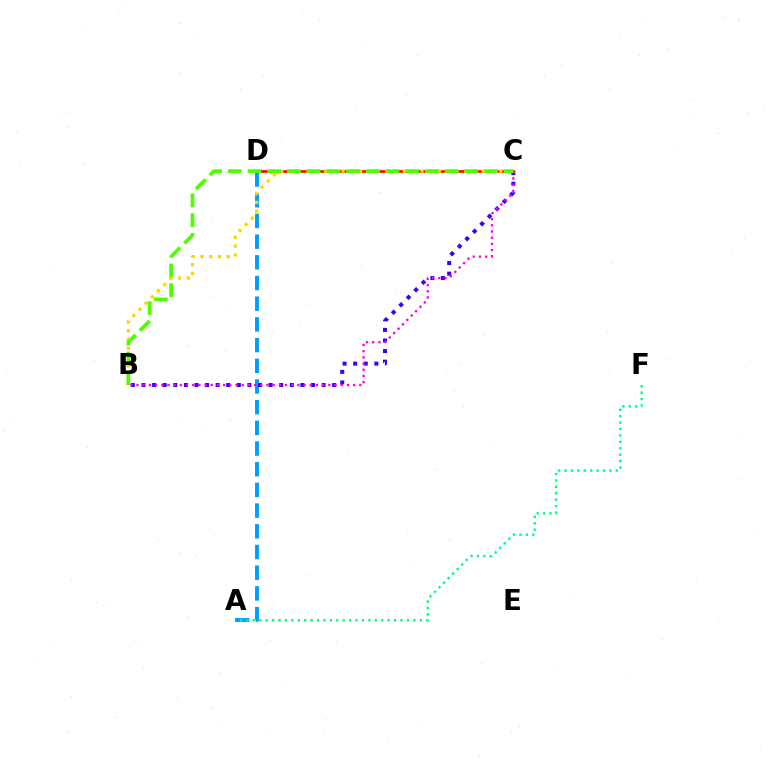{('A', 'D'): [{'color': '#009eff', 'line_style': 'dashed', 'thickness': 2.81}], ('B', 'C'): [{'color': '#3700ff', 'line_style': 'dotted', 'thickness': 2.88}, {'color': '#ffd500', 'line_style': 'dotted', 'thickness': 2.38}, {'color': '#ff00ed', 'line_style': 'dotted', 'thickness': 1.68}, {'color': '#4fff00', 'line_style': 'dashed', 'thickness': 2.68}], ('C', 'D'): [{'color': '#ff0000', 'line_style': 'solid', 'thickness': 1.94}], ('A', 'F'): [{'color': '#00ff86', 'line_style': 'dotted', 'thickness': 1.74}]}